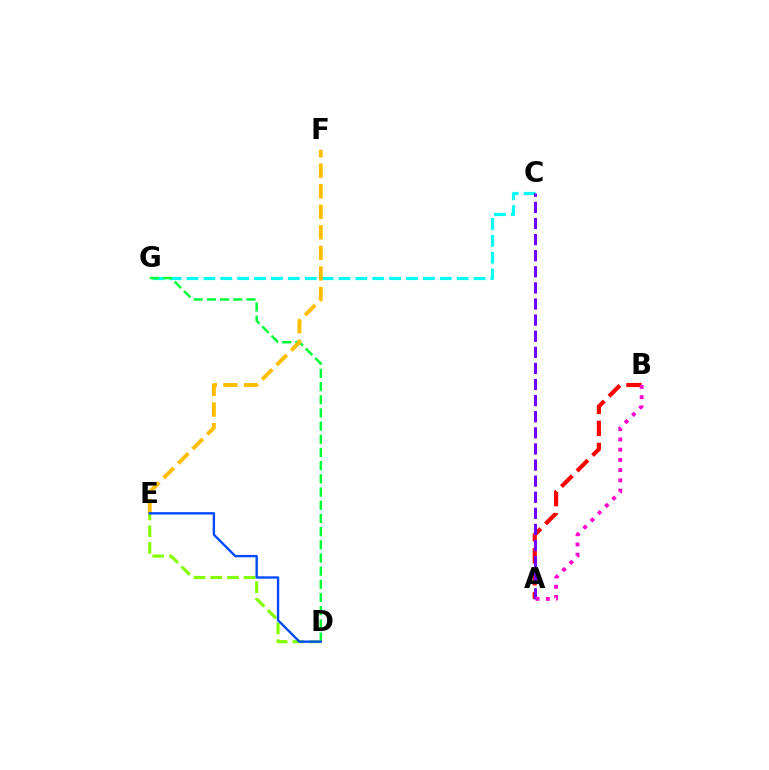{('C', 'G'): [{'color': '#00fff6', 'line_style': 'dashed', 'thickness': 2.29}], ('A', 'B'): [{'color': '#ff0000', 'line_style': 'dashed', 'thickness': 2.99}, {'color': '#ff00cf', 'line_style': 'dotted', 'thickness': 2.78}], ('D', 'E'): [{'color': '#84ff00', 'line_style': 'dashed', 'thickness': 2.27}, {'color': '#004bff', 'line_style': 'solid', 'thickness': 1.71}], ('D', 'G'): [{'color': '#00ff39', 'line_style': 'dashed', 'thickness': 1.79}], ('A', 'C'): [{'color': '#7200ff', 'line_style': 'dashed', 'thickness': 2.19}], ('E', 'F'): [{'color': '#ffbd00', 'line_style': 'dashed', 'thickness': 2.79}]}